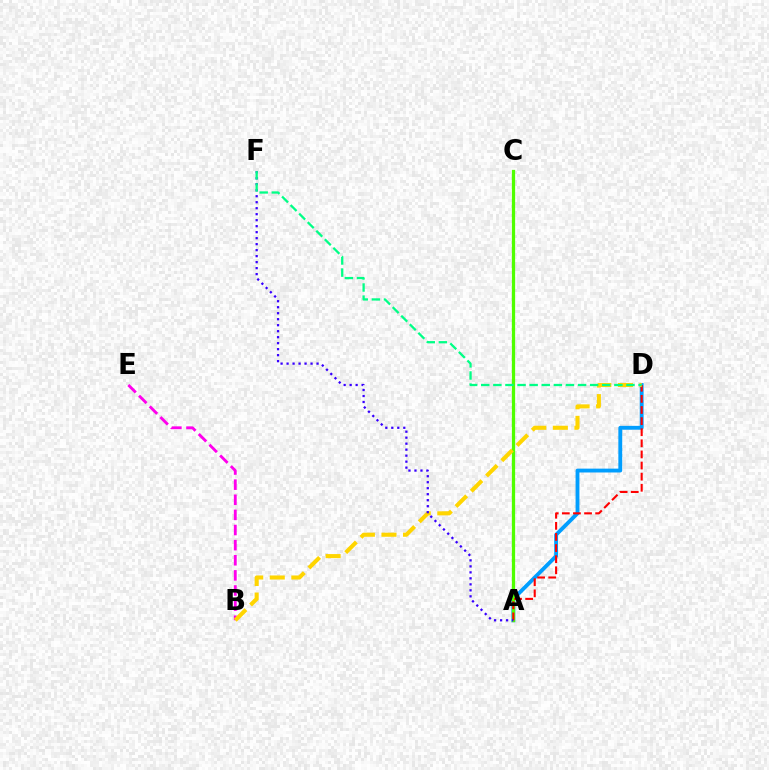{('B', 'E'): [{'color': '#ff00ed', 'line_style': 'dashed', 'thickness': 2.05}], ('A', 'D'): [{'color': '#009eff', 'line_style': 'solid', 'thickness': 2.77}, {'color': '#ff0000', 'line_style': 'dashed', 'thickness': 1.51}], ('A', 'C'): [{'color': '#4fff00', 'line_style': 'solid', 'thickness': 2.34}], ('B', 'D'): [{'color': '#ffd500', 'line_style': 'dashed', 'thickness': 2.93}], ('A', 'F'): [{'color': '#3700ff', 'line_style': 'dotted', 'thickness': 1.63}], ('D', 'F'): [{'color': '#00ff86', 'line_style': 'dashed', 'thickness': 1.64}]}